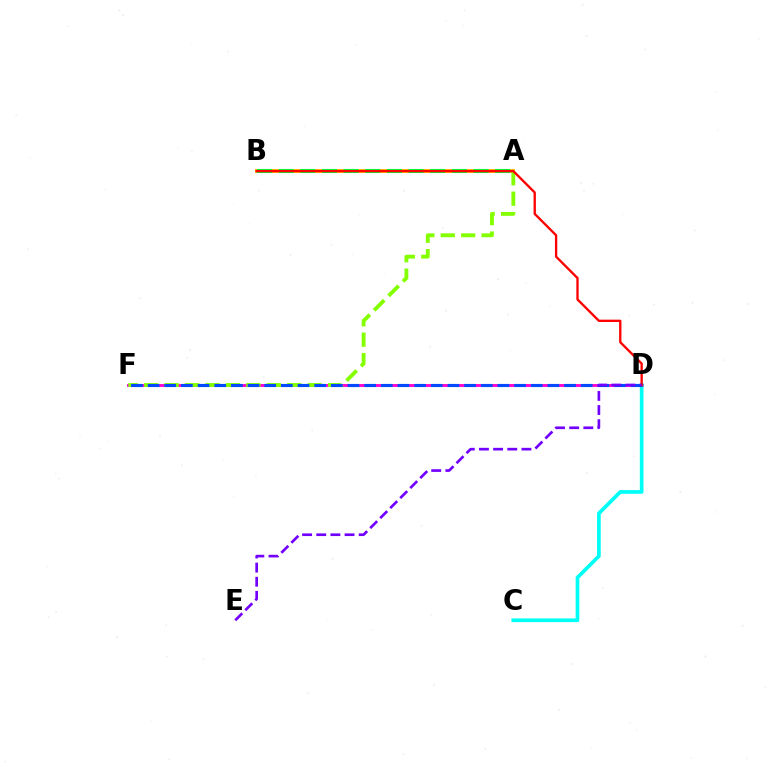{('D', 'F'): [{'color': '#ff00cf', 'line_style': 'solid', 'thickness': 2.06}, {'color': '#004bff', 'line_style': 'dashed', 'thickness': 2.26}], ('C', 'D'): [{'color': '#00fff6', 'line_style': 'solid', 'thickness': 2.66}], ('A', 'B'): [{'color': '#ffbd00', 'line_style': 'solid', 'thickness': 2.81}, {'color': '#00ff39', 'line_style': 'dashed', 'thickness': 2.94}], ('A', 'F'): [{'color': '#84ff00', 'line_style': 'dashed', 'thickness': 2.78}], ('B', 'D'): [{'color': '#ff0000', 'line_style': 'solid', 'thickness': 1.68}], ('D', 'E'): [{'color': '#7200ff', 'line_style': 'dashed', 'thickness': 1.92}]}